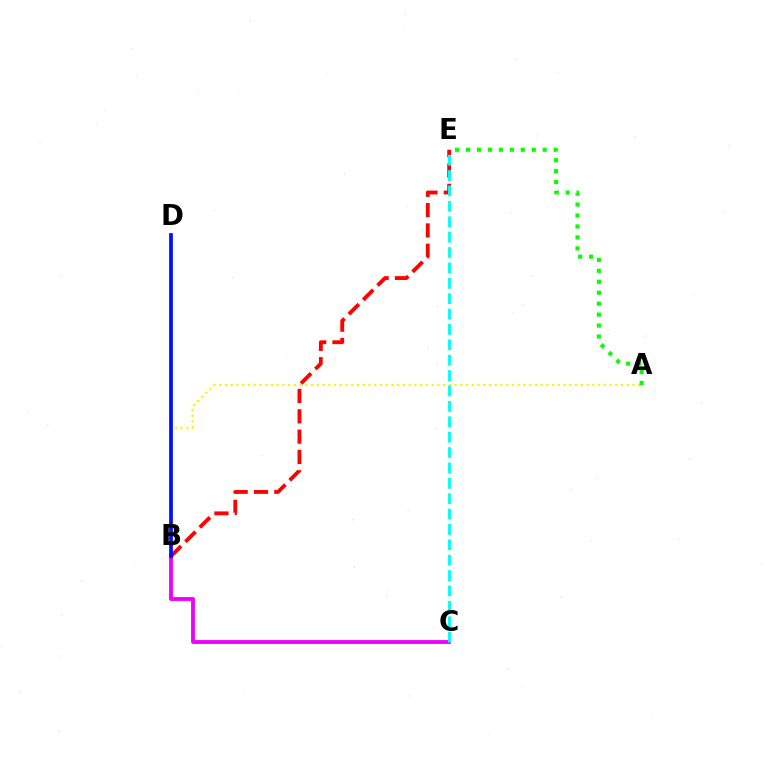{('B', 'C'): [{'color': '#ee00ff', 'line_style': 'solid', 'thickness': 2.78}], ('B', 'E'): [{'color': '#ff0000', 'line_style': 'dashed', 'thickness': 2.76}], ('A', 'B'): [{'color': '#fcf500', 'line_style': 'dotted', 'thickness': 1.56}], ('B', 'D'): [{'color': '#0010ff', 'line_style': 'solid', 'thickness': 2.68}], ('C', 'E'): [{'color': '#00fff6', 'line_style': 'dashed', 'thickness': 2.09}], ('A', 'E'): [{'color': '#08ff00', 'line_style': 'dotted', 'thickness': 2.98}]}